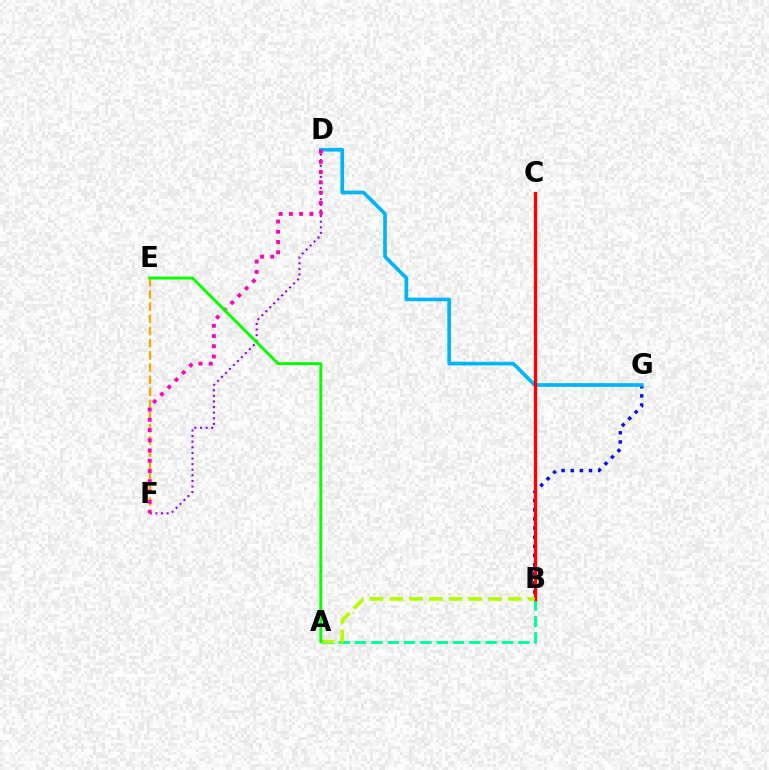{('B', 'G'): [{'color': '#0010ff', 'line_style': 'dotted', 'thickness': 2.49}], ('D', 'G'): [{'color': '#00b5ff', 'line_style': 'solid', 'thickness': 2.64}], ('D', 'F'): [{'color': '#9b00ff', 'line_style': 'dotted', 'thickness': 1.52}, {'color': '#ff00bd', 'line_style': 'dotted', 'thickness': 2.78}], ('A', 'B'): [{'color': '#00ff9d', 'line_style': 'dashed', 'thickness': 2.22}, {'color': '#b3ff00', 'line_style': 'dashed', 'thickness': 2.68}], ('B', 'C'): [{'color': '#ff0000', 'line_style': 'solid', 'thickness': 2.4}], ('E', 'F'): [{'color': '#ffa500', 'line_style': 'dashed', 'thickness': 1.65}], ('A', 'E'): [{'color': '#08ff00', 'line_style': 'solid', 'thickness': 2.11}]}